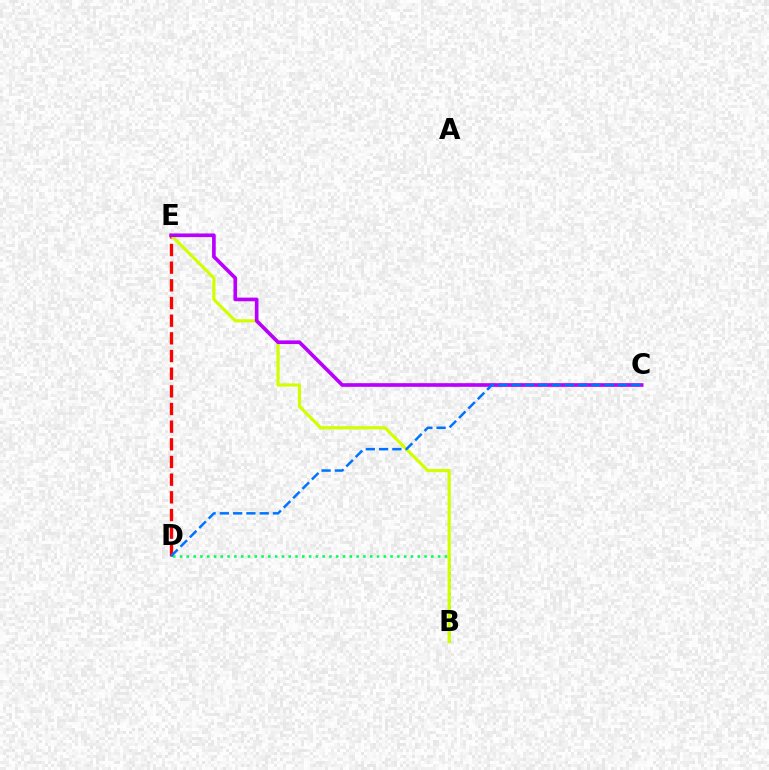{('D', 'E'): [{'color': '#ff0000', 'line_style': 'dashed', 'thickness': 2.4}], ('B', 'D'): [{'color': '#00ff5c', 'line_style': 'dotted', 'thickness': 1.85}], ('B', 'E'): [{'color': '#d1ff00', 'line_style': 'solid', 'thickness': 2.29}], ('C', 'E'): [{'color': '#b900ff', 'line_style': 'solid', 'thickness': 2.64}], ('C', 'D'): [{'color': '#0074ff', 'line_style': 'dashed', 'thickness': 1.8}]}